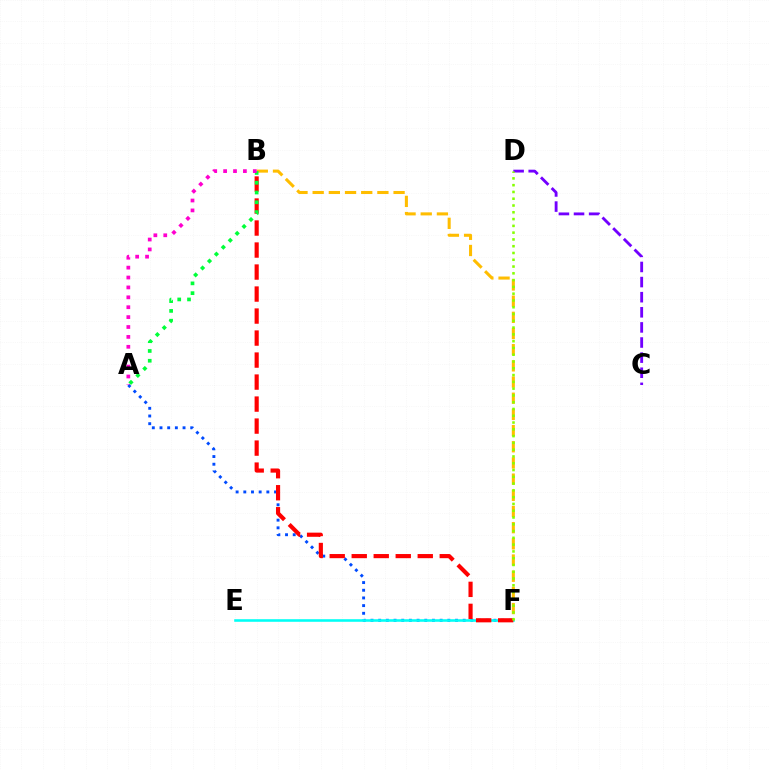{('A', 'F'): [{'color': '#004bff', 'line_style': 'dotted', 'thickness': 2.09}], ('E', 'F'): [{'color': '#00fff6', 'line_style': 'solid', 'thickness': 1.85}], ('B', 'F'): [{'color': '#ffbd00', 'line_style': 'dashed', 'thickness': 2.2}, {'color': '#ff0000', 'line_style': 'dashed', 'thickness': 2.99}], ('C', 'D'): [{'color': '#7200ff', 'line_style': 'dashed', 'thickness': 2.05}], ('D', 'F'): [{'color': '#84ff00', 'line_style': 'dotted', 'thickness': 1.84}], ('A', 'B'): [{'color': '#00ff39', 'line_style': 'dotted', 'thickness': 2.66}, {'color': '#ff00cf', 'line_style': 'dotted', 'thickness': 2.69}]}